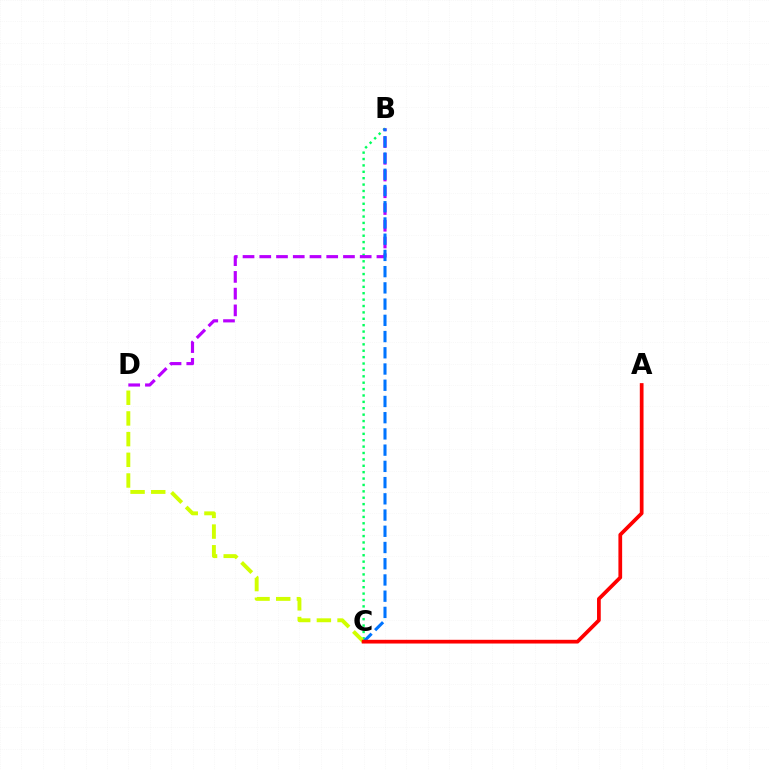{('B', 'C'): [{'color': '#00ff5c', 'line_style': 'dotted', 'thickness': 1.74}, {'color': '#0074ff', 'line_style': 'dashed', 'thickness': 2.2}], ('B', 'D'): [{'color': '#b900ff', 'line_style': 'dashed', 'thickness': 2.27}], ('C', 'D'): [{'color': '#d1ff00', 'line_style': 'dashed', 'thickness': 2.81}], ('A', 'C'): [{'color': '#ff0000', 'line_style': 'solid', 'thickness': 2.68}]}